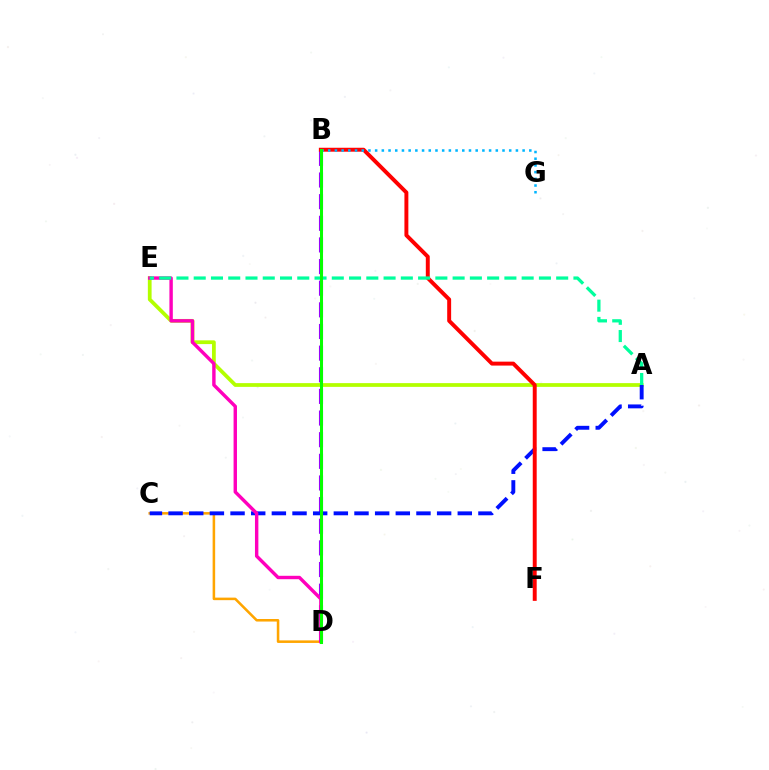{('C', 'D'): [{'color': '#ffa500', 'line_style': 'solid', 'thickness': 1.83}], ('A', 'E'): [{'color': '#b3ff00', 'line_style': 'solid', 'thickness': 2.7}, {'color': '#00ff9d', 'line_style': 'dashed', 'thickness': 2.34}], ('B', 'D'): [{'color': '#9b00ff', 'line_style': 'dashed', 'thickness': 2.94}, {'color': '#08ff00', 'line_style': 'solid', 'thickness': 2.2}], ('A', 'C'): [{'color': '#0010ff', 'line_style': 'dashed', 'thickness': 2.81}], ('B', 'F'): [{'color': '#ff0000', 'line_style': 'solid', 'thickness': 2.83}], ('B', 'G'): [{'color': '#00b5ff', 'line_style': 'dotted', 'thickness': 1.82}], ('D', 'E'): [{'color': '#ff00bd', 'line_style': 'solid', 'thickness': 2.45}]}